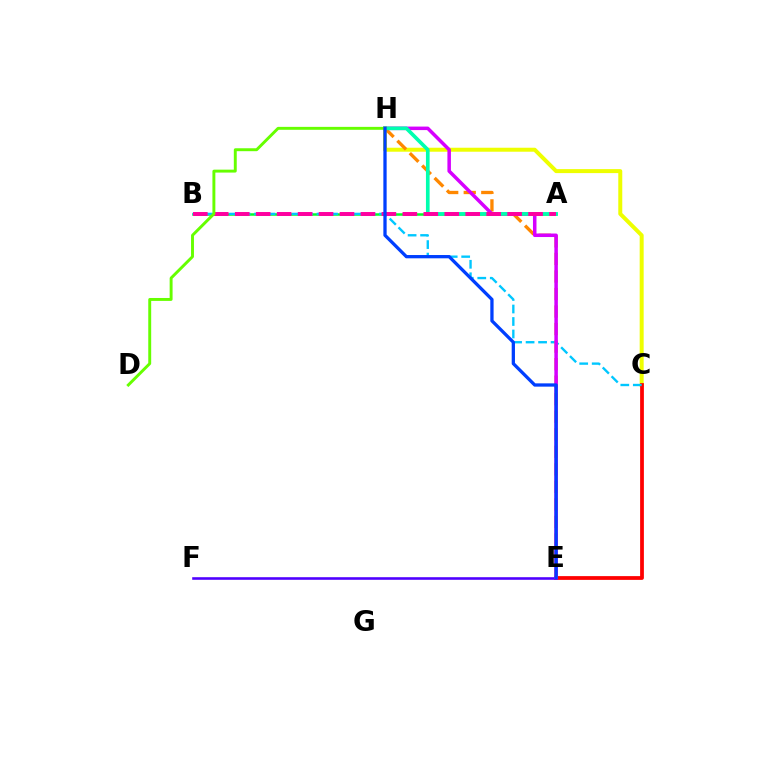{('C', 'H'): [{'color': '#eeff00', 'line_style': 'solid', 'thickness': 2.87}], ('C', 'E'): [{'color': '#ff0000', 'line_style': 'solid', 'thickness': 2.71}], ('A', 'B'): [{'color': '#00ff27', 'line_style': 'solid', 'thickness': 1.8}, {'color': '#ff00a0', 'line_style': 'dashed', 'thickness': 2.85}], ('B', 'C'): [{'color': '#00c7ff', 'line_style': 'dashed', 'thickness': 1.7}], ('E', 'H'): [{'color': '#ff8800', 'line_style': 'dashed', 'thickness': 2.38}, {'color': '#d600ff', 'line_style': 'solid', 'thickness': 2.53}, {'color': '#003fff', 'line_style': 'solid', 'thickness': 2.36}], ('E', 'F'): [{'color': '#4f00ff', 'line_style': 'solid', 'thickness': 1.87}], ('A', 'H'): [{'color': '#00ffaf', 'line_style': 'solid', 'thickness': 2.64}], ('D', 'H'): [{'color': '#66ff00', 'line_style': 'solid', 'thickness': 2.11}]}